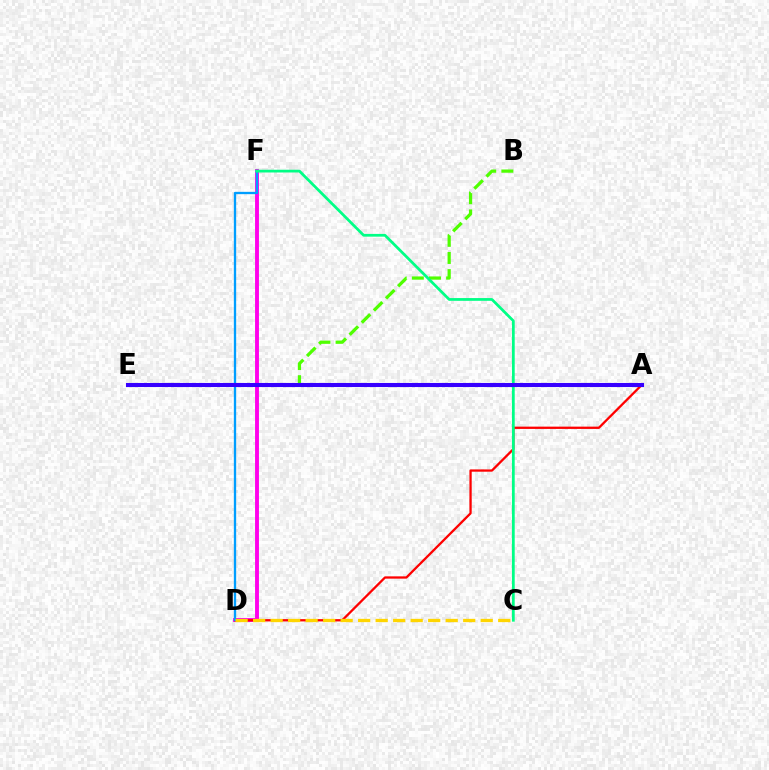{('D', 'F'): [{'color': '#ff00ed', 'line_style': 'solid', 'thickness': 2.8}, {'color': '#009eff', 'line_style': 'solid', 'thickness': 1.67}], ('B', 'E'): [{'color': '#4fff00', 'line_style': 'dashed', 'thickness': 2.33}], ('A', 'D'): [{'color': '#ff0000', 'line_style': 'solid', 'thickness': 1.65}], ('C', 'F'): [{'color': '#00ff86', 'line_style': 'solid', 'thickness': 1.98}], ('C', 'D'): [{'color': '#ffd500', 'line_style': 'dashed', 'thickness': 2.38}], ('A', 'E'): [{'color': '#3700ff', 'line_style': 'solid', 'thickness': 2.93}]}